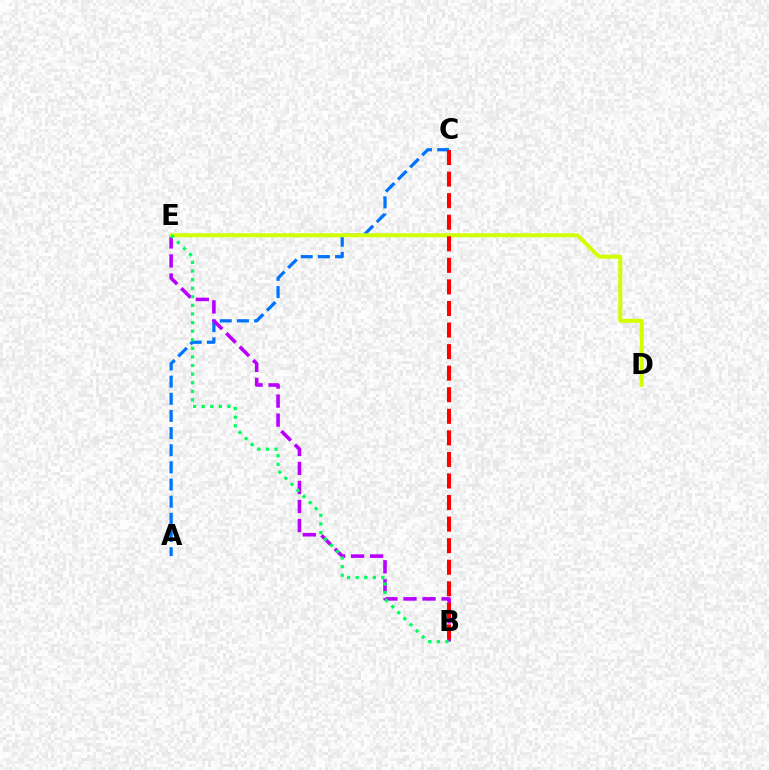{('A', 'C'): [{'color': '#0074ff', 'line_style': 'dashed', 'thickness': 2.33}], ('B', 'E'): [{'color': '#b900ff', 'line_style': 'dashed', 'thickness': 2.59}, {'color': '#00ff5c', 'line_style': 'dotted', 'thickness': 2.33}], ('D', 'E'): [{'color': '#d1ff00', 'line_style': 'solid', 'thickness': 2.88}], ('B', 'C'): [{'color': '#ff0000', 'line_style': 'dashed', 'thickness': 2.93}]}